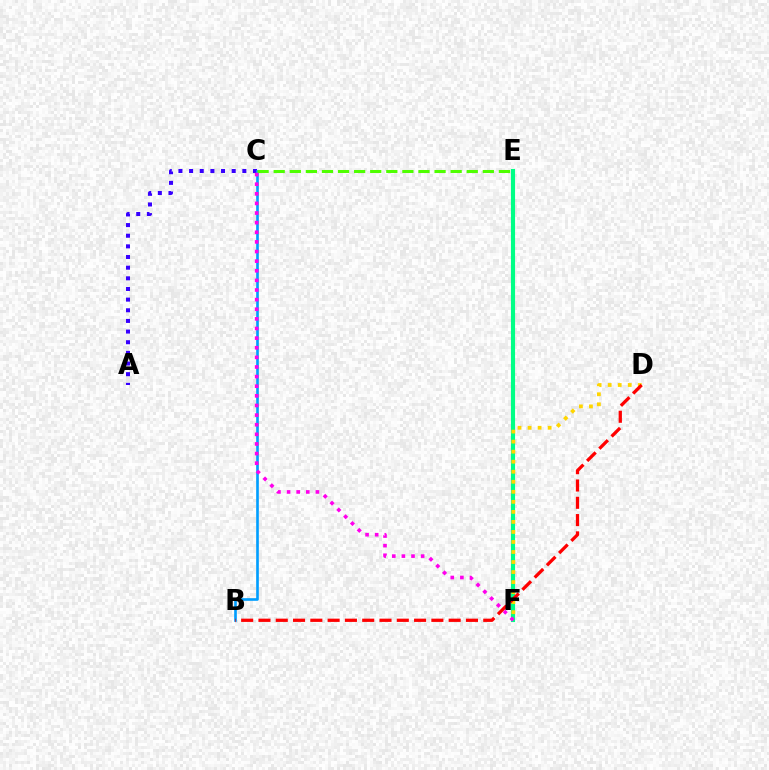{('A', 'C'): [{'color': '#3700ff', 'line_style': 'dotted', 'thickness': 2.89}], ('B', 'C'): [{'color': '#009eff', 'line_style': 'solid', 'thickness': 1.9}], ('E', 'F'): [{'color': '#00ff86', 'line_style': 'solid', 'thickness': 2.97}], ('C', 'E'): [{'color': '#4fff00', 'line_style': 'dashed', 'thickness': 2.19}], ('D', 'F'): [{'color': '#ffd500', 'line_style': 'dotted', 'thickness': 2.73}], ('B', 'D'): [{'color': '#ff0000', 'line_style': 'dashed', 'thickness': 2.35}], ('C', 'F'): [{'color': '#ff00ed', 'line_style': 'dotted', 'thickness': 2.61}]}